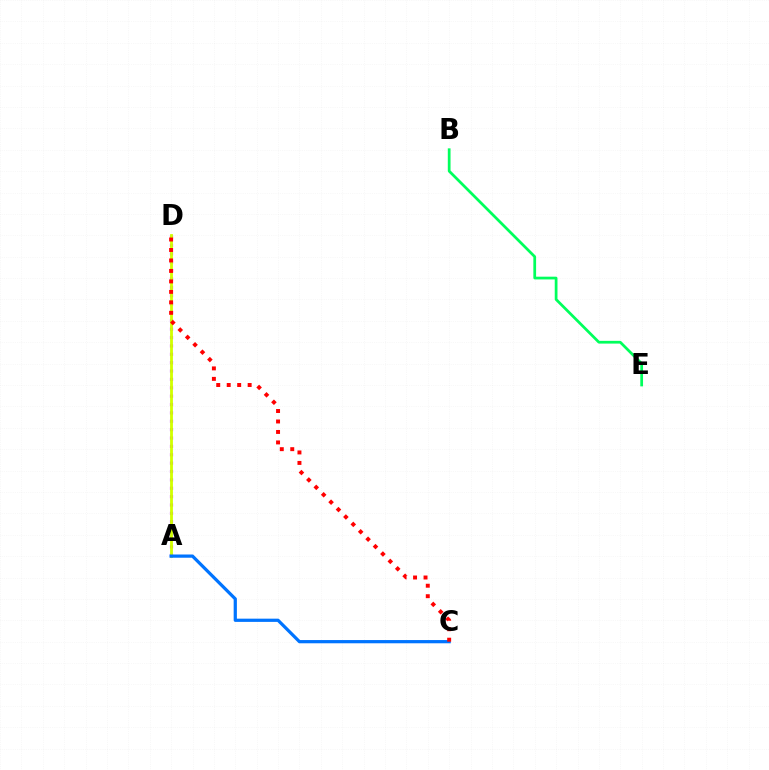{('A', 'D'): [{'color': '#b900ff', 'line_style': 'dotted', 'thickness': 2.27}, {'color': '#d1ff00', 'line_style': 'solid', 'thickness': 2.03}], ('A', 'C'): [{'color': '#0074ff', 'line_style': 'solid', 'thickness': 2.32}], ('C', 'D'): [{'color': '#ff0000', 'line_style': 'dotted', 'thickness': 2.85}], ('B', 'E'): [{'color': '#00ff5c', 'line_style': 'solid', 'thickness': 1.97}]}